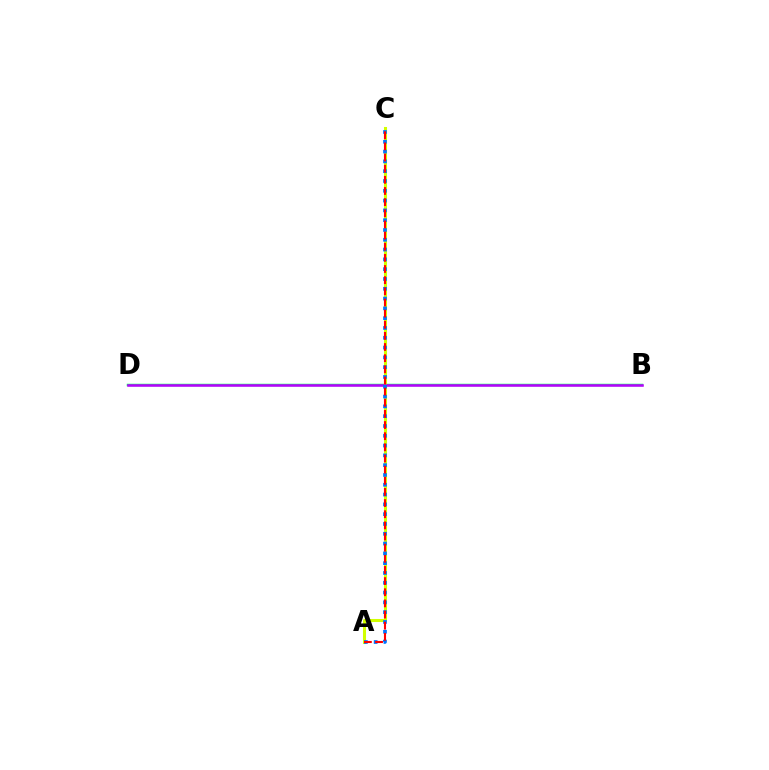{('B', 'D'): [{'color': '#00ff5c', 'line_style': 'solid', 'thickness': 1.78}, {'color': '#b900ff', 'line_style': 'solid', 'thickness': 1.82}], ('A', 'C'): [{'color': '#d1ff00', 'line_style': 'solid', 'thickness': 2.2}, {'color': '#0074ff', 'line_style': 'dotted', 'thickness': 2.66}, {'color': '#ff0000', 'line_style': 'dashed', 'thickness': 1.51}]}